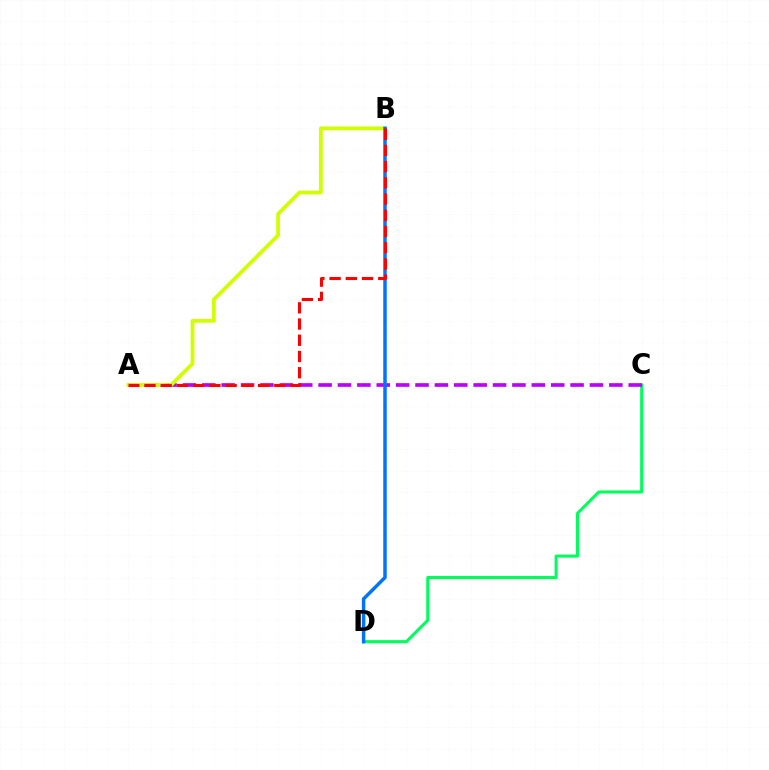{('C', 'D'): [{'color': '#00ff5c', 'line_style': 'solid', 'thickness': 2.22}], ('A', 'C'): [{'color': '#b900ff', 'line_style': 'dashed', 'thickness': 2.63}], ('A', 'B'): [{'color': '#d1ff00', 'line_style': 'solid', 'thickness': 2.73}, {'color': '#ff0000', 'line_style': 'dashed', 'thickness': 2.2}], ('B', 'D'): [{'color': '#0074ff', 'line_style': 'solid', 'thickness': 2.5}]}